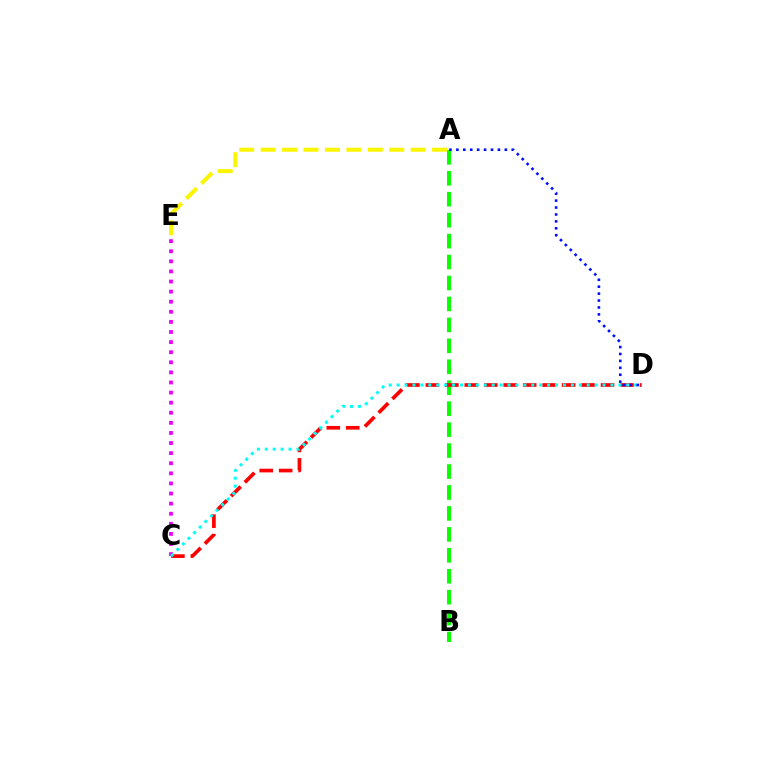{('A', 'B'): [{'color': '#08ff00', 'line_style': 'dashed', 'thickness': 2.85}], ('C', 'D'): [{'color': '#ff0000', 'line_style': 'dashed', 'thickness': 2.64}, {'color': '#00fff6', 'line_style': 'dotted', 'thickness': 2.15}], ('A', 'E'): [{'color': '#fcf500', 'line_style': 'dashed', 'thickness': 2.91}], ('C', 'E'): [{'color': '#ee00ff', 'line_style': 'dotted', 'thickness': 2.74}], ('A', 'D'): [{'color': '#0010ff', 'line_style': 'dotted', 'thickness': 1.88}]}